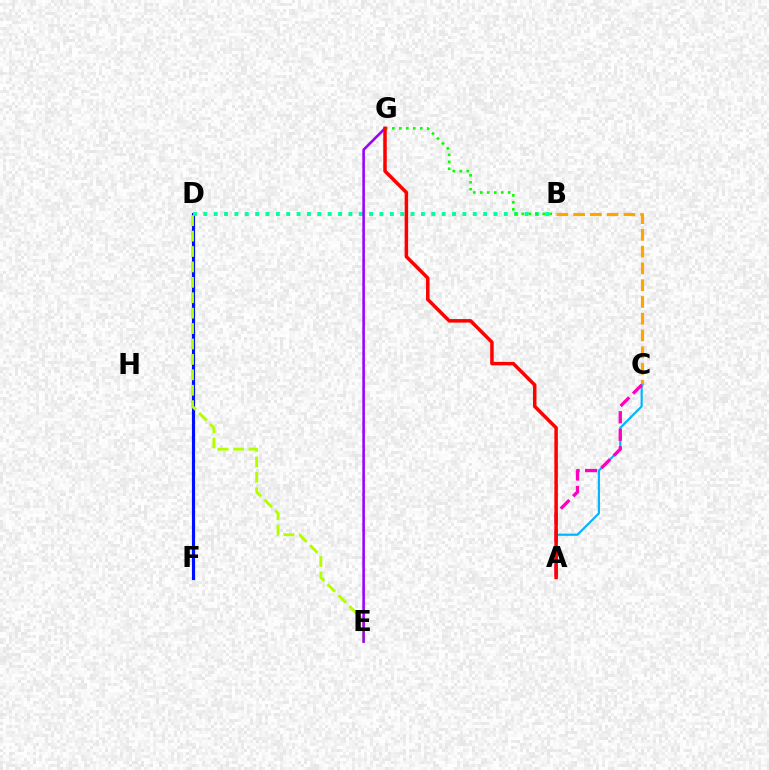{('B', 'C'): [{'color': '#ffa500', 'line_style': 'dashed', 'thickness': 2.28}], ('A', 'C'): [{'color': '#00b5ff', 'line_style': 'solid', 'thickness': 1.57}, {'color': '#ff00bd', 'line_style': 'dashed', 'thickness': 2.38}], ('D', 'F'): [{'color': '#0010ff', 'line_style': 'solid', 'thickness': 2.26}], ('B', 'D'): [{'color': '#00ff9d', 'line_style': 'dotted', 'thickness': 2.82}], ('D', 'E'): [{'color': '#b3ff00', 'line_style': 'dashed', 'thickness': 2.09}], ('E', 'G'): [{'color': '#9b00ff', 'line_style': 'solid', 'thickness': 1.85}], ('B', 'G'): [{'color': '#08ff00', 'line_style': 'dotted', 'thickness': 1.9}], ('A', 'G'): [{'color': '#ff0000', 'line_style': 'solid', 'thickness': 2.53}]}